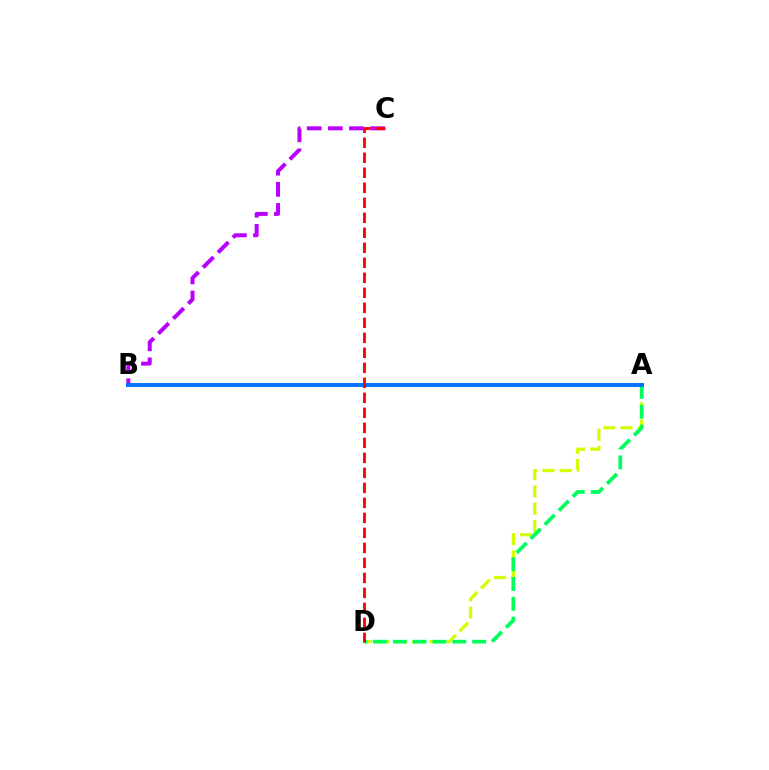{('B', 'C'): [{'color': '#b900ff', 'line_style': 'dashed', 'thickness': 2.87}], ('A', 'D'): [{'color': '#d1ff00', 'line_style': 'dashed', 'thickness': 2.35}, {'color': '#00ff5c', 'line_style': 'dashed', 'thickness': 2.69}], ('A', 'B'): [{'color': '#0074ff', 'line_style': 'solid', 'thickness': 2.86}], ('C', 'D'): [{'color': '#ff0000', 'line_style': 'dashed', 'thickness': 2.04}]}